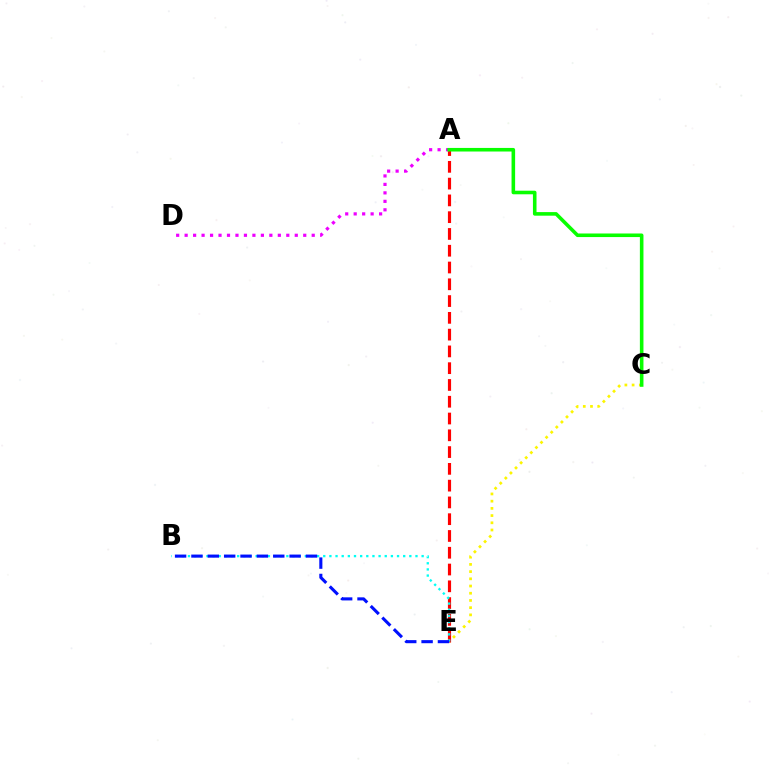{('C', 'E'): [{'color': '#fcf500', 'line_style': 'dotted', 'thickness': 1.96}], ('A', 'E'): [{'color': '#ff0000', 'line_style': 'dashed', 'thickness': 2.28}], ('A', 'D'): [{'color': '#ee00ff', 'line_style': 'dotted', 'thickness': 2.3}], ('B', 'E'): [{'color': '#00fff6', 'line_style': 'dotted', 'thickness': 1.67}, {'color': '#0010ff', 'line_style': 'dashed', 'thickness': 2.22}], ('A', 'C'): [{'color': '#08ff00', 'line_style': 'solid', 'thickness': 2.58}]}